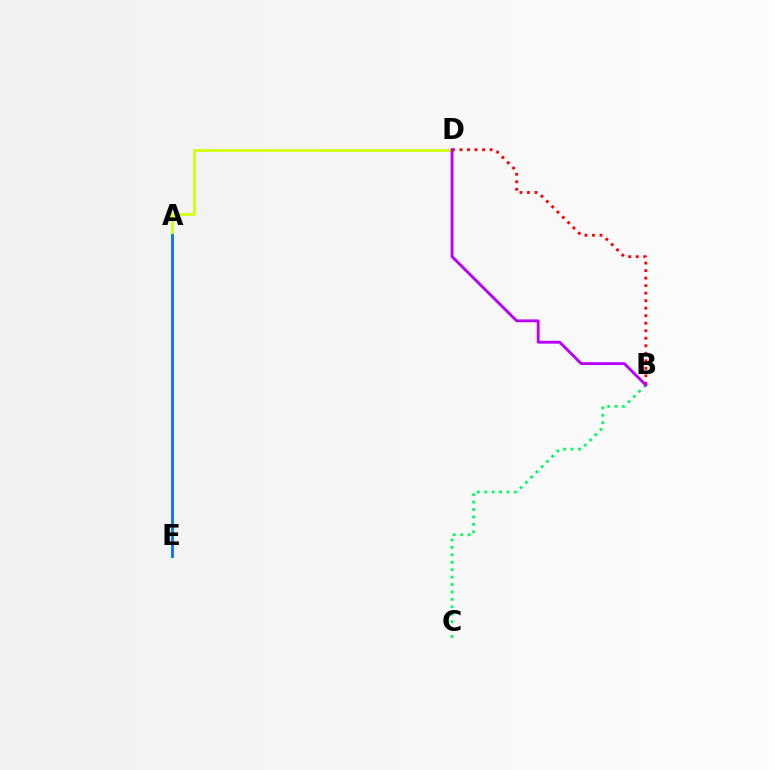{('A', 'D'): [{'color': '#d1ff00', 'line_style': 'solid', 'thickness': 1.91}], ('A', 'E'): [{'color': '#0074ff', 'line_style': 'solid', 'thickness': 2.03}], ('B', 'D'): [{'color': '#ff0000', 'line_style': 'dotted', 'thickness': 2.04}, {'color': '#b900ff', 'line_style': 'solid', 'thickness': 2.06}], ('B', 'C'): [{'color': '#00ff5c', 'line_style': 'dotted', 'thickness': 2.02}]}